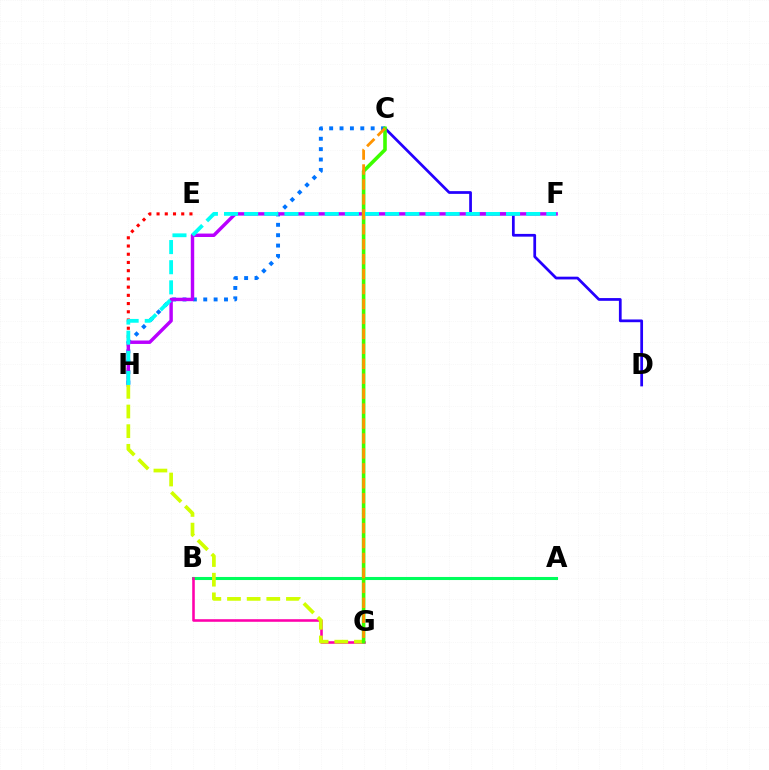{('E', 'H'): [{'color': '#ff0000', 'line_style': 'dotted', 'thickness': 2.23}], ('A', 'B'): [{'color': '#00ff5c', 'line_style': 'solid', 'thickness': 2.21}], ('C', 'D'): [{'color': '#2500ff', 'line_style': 'solid', 'thickness': 1.97}], ('B', 'G'): [{'color': '#ff00ac', 'line_style': 'solid', 'thickness': 1.86}], ('C', 'H'): [{'color': '#0074ff', 'line_style': 'dotted', 'thickness': 2.82}], ('F', 'H'): [{'color': '#b900ff', 'line_style': 'solid', 'thickness': 2.48}, {'color': '#00fff6', 'line_style': 'dashed', 'thickness': 2.74}], ('G', 'H'): [{'color': '#d1ff00', 'line_style': 'dashed', 'thickness': 2.67}], ('C', 'G'): [{'color': '#3dff00', 'line_style': 'solid', 'thickness': 2.59}, {'color': '#ff9400', 'line_style': 'dashed', 'thickness': 2.03}]}